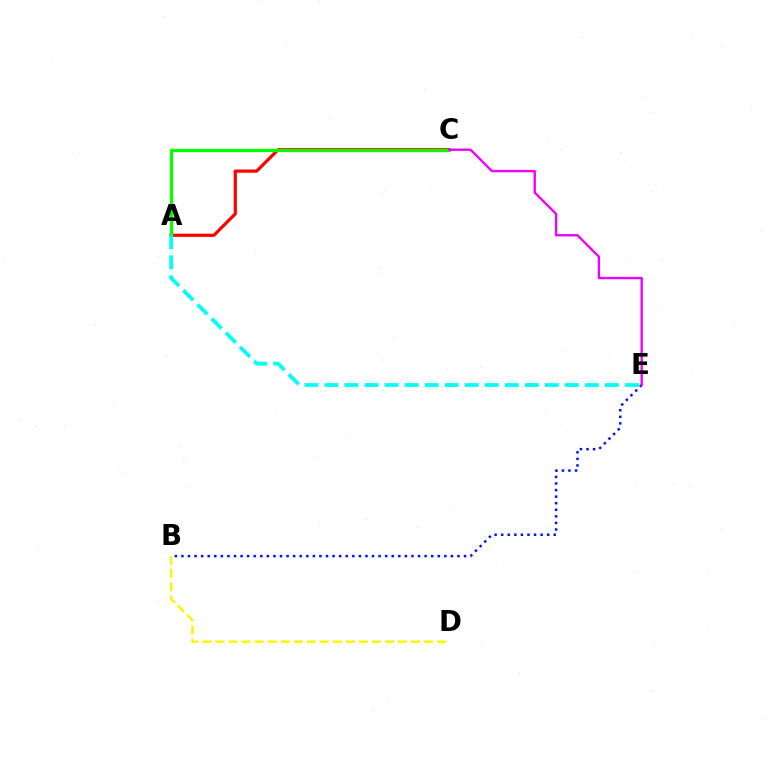{('B', 'E'): [{'color': '#0010ff', 'line_style': 'dotted', 'thickness': 1.79}], ('A', 'C'): [{'color': '#ff0000', 'line_style': 'solid', 'thickness': 2.31}, {'color': '#08ff00', 'line_style': 'solid', 'thickness': 2.35}], ('B', 'D'): [{'color': '#fcf500', 'line_style': 'dashed', 'thickness': 1.77}], ('C', 'E'): [{'color': '#ee00ff', 'line_style': 'solid', 'thickness': 1.69}], ('A', 'E'): [{'color': '#00fff6', 'line_style': 'dashed', 'thickness': 2.72}]}